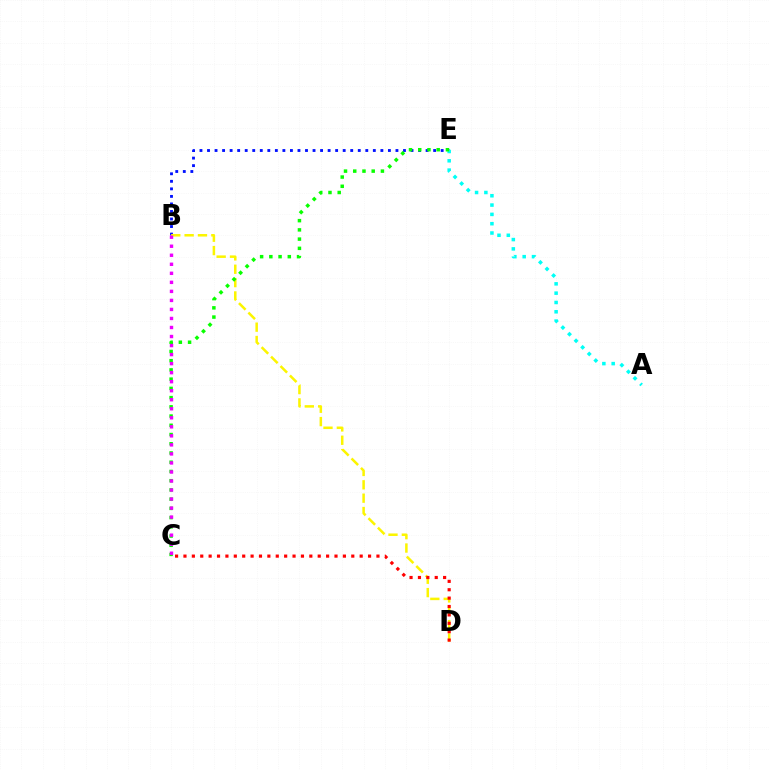{('B', 'E'): [{'color': '#0010ff', 'line_style': 'dotted', 'thickness': 2.05}], ('A', 'E'): [{'color': '#00fff6', 'line_style': 'dotted', 'thickness': 2.53}], ('B', 'D'): [{'color': '#fcf500', 'line_style': 'dashed', 'thickness': 1.81}], ('C', 'D'): [{'color': '#ff0000', 'line_style': 'dotted', 'thickness': 2.28}], ('C', 'E'): [{'color': '#08ff00', 'line_style': 'dotted', 'thickness': 2.51}], ('B', 'C'): [{'color': '#ee00ff', 'line_style': 'dotted', 'thickness': 2.45}]}